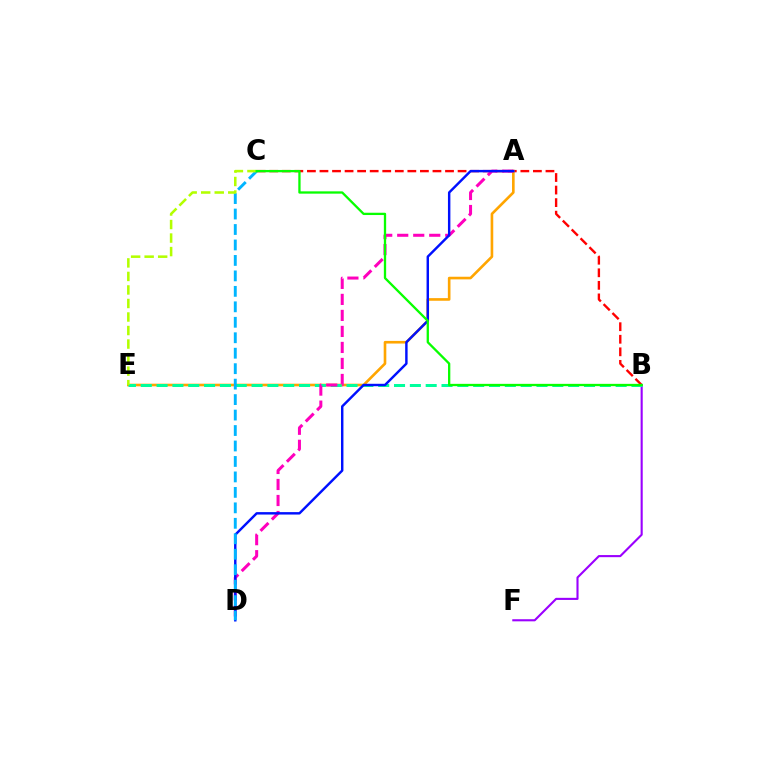{('B', 'C'): [{'color': '#ff0000', 'line_style': 'dashed', 'thickness': 1.71}, {'color': '#08ff00', 'line_style': 'solid', 'thickness': 1.66}], ('A', 'E'): [{'color': '#ffa500', 'line_style': 'solid', 'thickness': 1.89}], ('B', 'F'): [{'color': '#9b00ff', 'line_style': 'solid', 'thickness': 1.52}], ('B', 'E'): [{'color': '#00ff9d', 'line_style': 'dashed', 'thickness': 2.15}], ('A', 'D'): [{'color': '#ff00bd', 'line_style': 'dashed', 'thickness': 2.18}, {'color': '#0010ff', 'line_style': 'solid', 'thickness': 1.75}], ('C', 'D'): [{'color': '#00b5ff', 'line_style': 'dashed', 'thickness': 2.1}], ('C', 'E'): [{'color': '#b3ff00', 'line_style': 'dashed', 'thickness': 1.84}]}